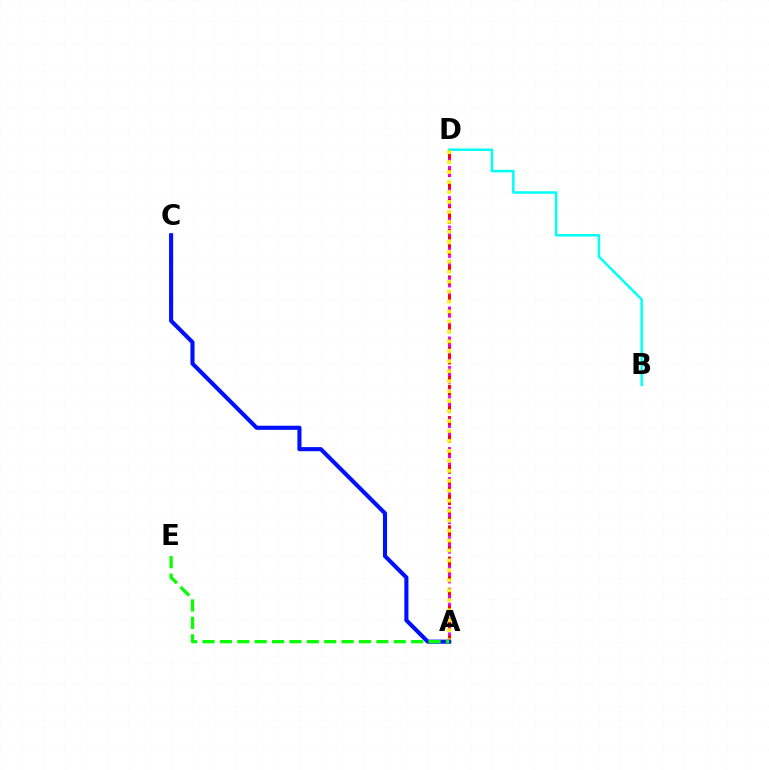{('B', 'D'): [{'color': '#00fff6', 'line_style': 'solid', 'thickness': 1.79}], ('A', 'D'): [{'color': '#ff0000', 'line_style': 'dashed', 'thickness': 2.12}, {'color': '#ee00ff', 'line_style': 'dotted', 'thickness': 2.01}, {'color': '#fcf500', 'line_style': 'dotted', 'thickness': 2.71}], ('A', 'C'): [{'color': '#0010ff', 'line_style': 'solid', 'thickness': 2.96}], ('A', 'E'): [{'color': '#08ff00', 'line_style': 'dashed', 'thickness': 2.36}]}